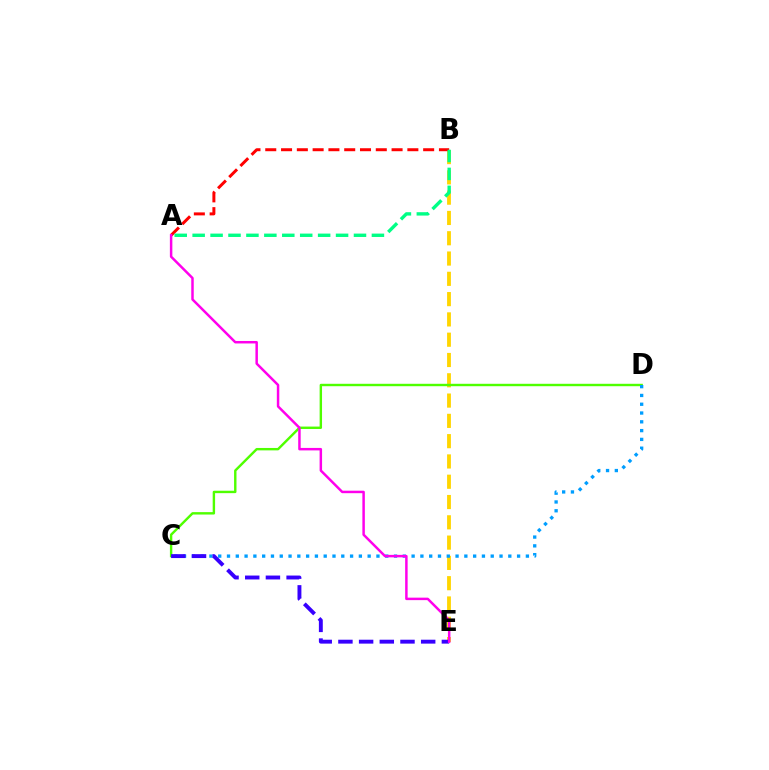{('B', 'E'): [{'color': '#ffd500', 'line_style': 'dashed', 'thickness': 2.76}], ('A', 'B'): [{'color': '#ff0000', 'line_style': 'dashed', 'thickness': 2.15}, {'color': '#00ff86', 'line_style': 'dashed', 'thickness': 2.44}], ('C', 'D'): [{'color': '#4fff00', 'line_style': 'solid', 'thickness': 1.74}, {'color': '#009eff', 'line_style': 'dotted', 'thickness': 2.39}], ('C', 'E'): [{'color': '#3700ff', 'line_style': 'dashed', 'thickness': 2.81}], ('A', 'E'): [{'color': '#ff00ed', 'line_style': 'solid', 'thickness': 1.79}]}